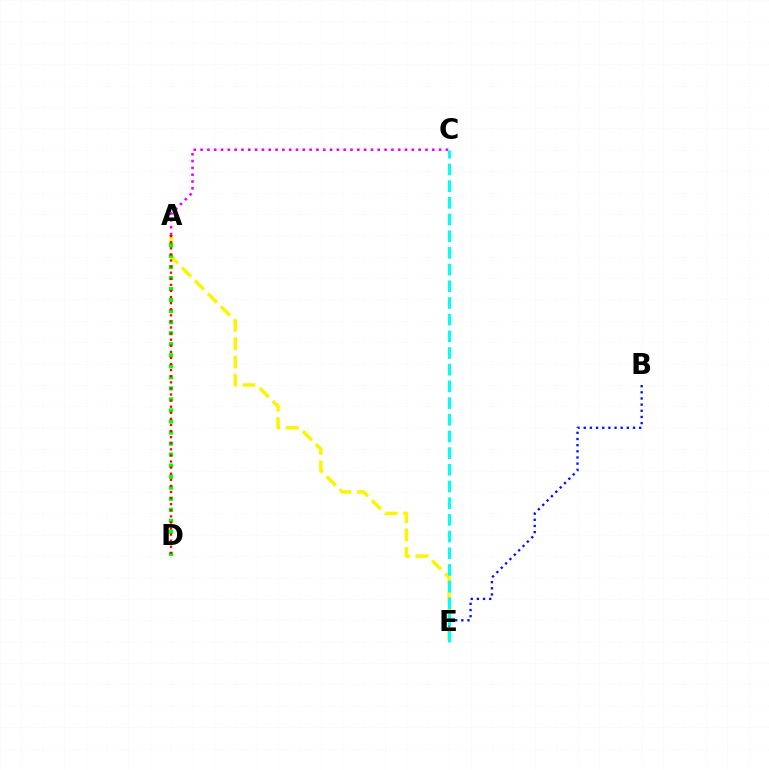{('B', 'E'): [{'color': '#0010ff', 'line_style': 'dotted', 'thickness': 1.67}], ('A', 'E'): [{'color': '#fcf500', 'line_style': 'dashed', 'thickness': 2.5}], ('A', 'D'): [{'color': '#08ff00', 'line_style': 'dotted', 'thickness': 3.0}, {'color': '#ff0000', 'line_style': 'dotted', 'thickness': 1.65}], ('C', 'E'): [{'color': '#00fff6', 'line_style': 'dashed', 'thickness': 2.27}], ('A', 'C'): [{'color': '#ee00ff', 'line_style': 'dotted', 'thickness': 1.85}]}